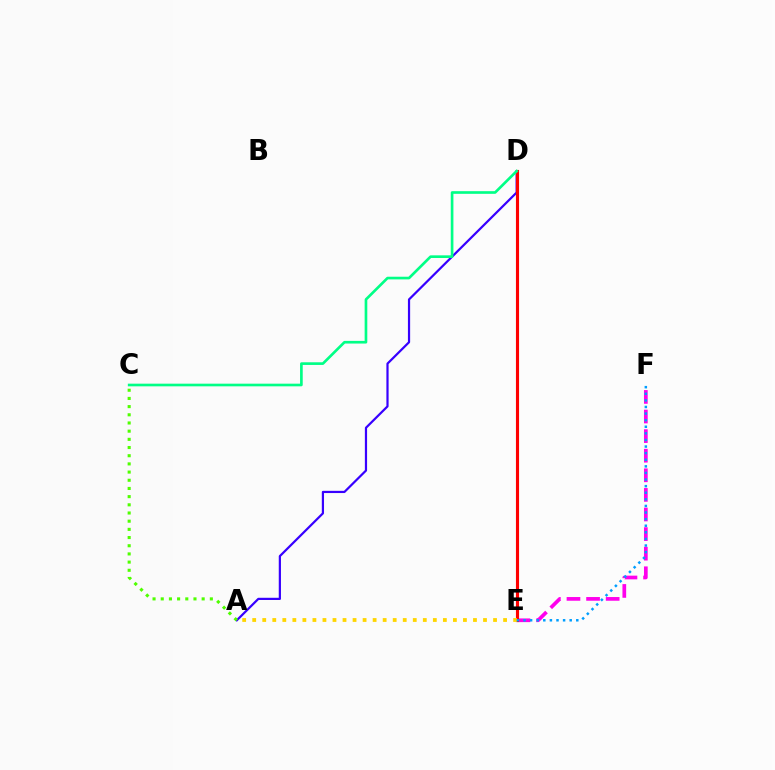{('E', 'F'): [{'color': '#ff00ed', 'line_style': 'dashed', 'thickness': 2.66}, {'color': '#009eff', 'line_style': 'dotted', 'thickness': 1.79}], ('A', 'D'): [{'color': '#3700ff', 'line_style': 'solid', 'thickness': 1.59}], ('A', 'C'): [{'color': '#4fff00', 'line_style': 'dotted', 'thickness': 2.22}], ('D', 'E'): [{'color': '#ff0000', 'line_style': 'solid', 'thickness': 2.24}], ('A', 'E'): [{'color': '#ffd500', 'line_style': 'dotted', 'thickness': 2.73}], ('C', 'D'): [{'color': '#00ff86', 'line_style': 'solid', 'thickness': 1.92}]}